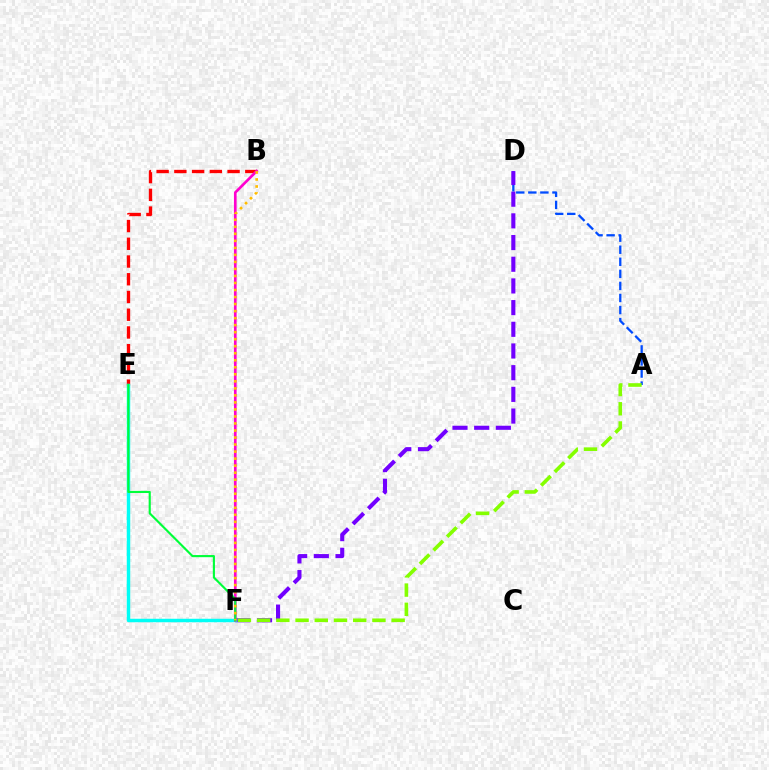{('A', 'D'): [{'color': '#004bff', 'line_style': 'dashed', 'thickness': 1.64}], ('B', 'E'): [{'color': '#ff0000', 'line_style': 'dashed', 'thickness': 2.41}], ('D', 'F'): [{'color': '#7200ff', 'line_style': 'dashed', 'thickness': 2.95}], ('A', 'F'): [{'color': '#84ff00', 'line_style': 'dashed', 'thickness': 2.61}], ('E', 'F'): [{'color': '#00fff6', 'line_style': 'solid', 'thickness': 2.49}, {'color': '#00ff39', 'line_style': 'solid', 'thickness': 1.54}], ('B', 'F'): [{'color': '#ff00cf', 'line_style': 'solid', 'thickness': 1.92}, {'color': '#ffbd00', 'line_style': 'dotted', 'thickness': 1.91}]}